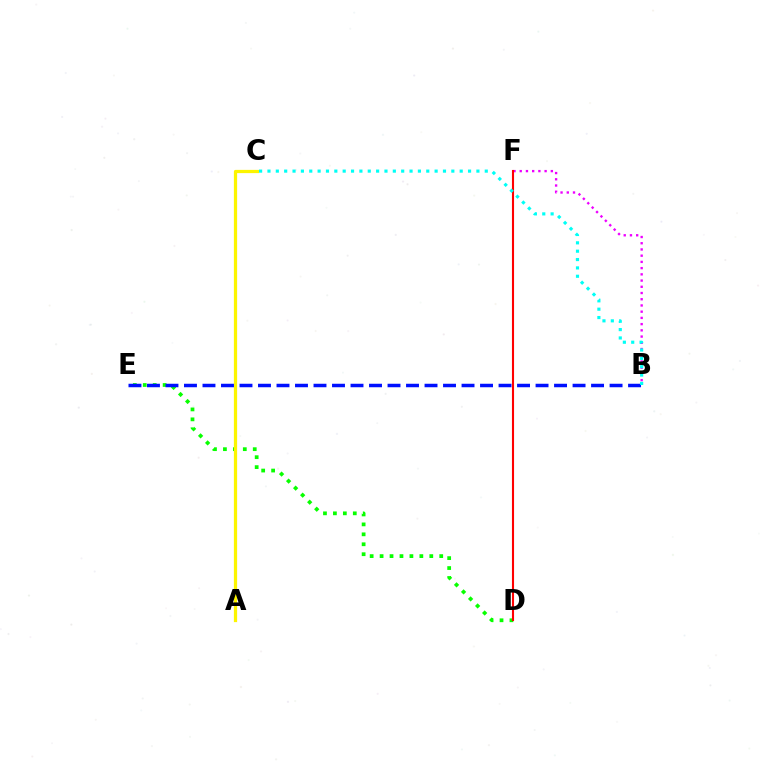{('D', 'E'): [{'color': '#08ff00', 'line_style': 'dotted', 'thickness': 2.7}], ('A', 'C'): [{'color': '#fcf500', 'line_style': 'solid', 'thickness': 2.33}], ('B', 'F'): [{'color': '#ee00ff', 'line_style': 'dotted', 'thickness': 1.69}], ('B', 'E'): [{'color': '#0010ff', 'line_style': 'dashed', 'thickness': 2.51}], ('D', 'F'): [{'color': '#ff0000', 'line_style': 'solid', 'thickness': 1.51}], ('B', 'C'): [{'color': '#00fff6', 'line_style': 'dotted', 'thickness': 2.27}]}